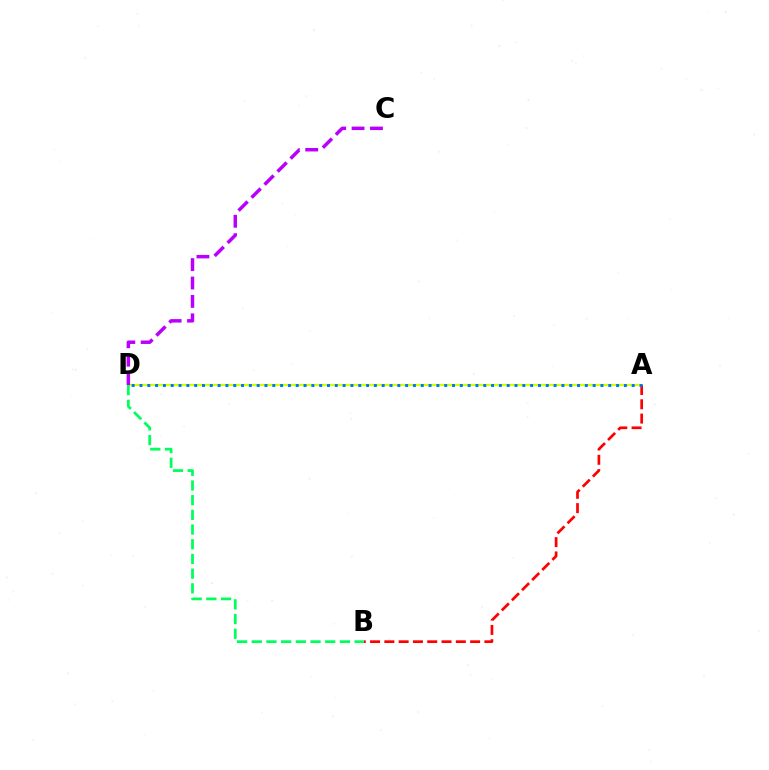{('A', 'D'): [{'color': '#d1ff00', 'line_style': 'solid', 'thickness': 1.57}, {'color': '#0074ff', 'line_style': 'dotted', 'thickness': 2.12}], ('A', 'B'): [{'color': '#ff0000', 'line_style': 'dashed', 'thickness': 1.94}], ('B', 'D'): [{'color': '#00ff5c', 'line_style': 'dashed', 'thickness': 2.0}], ('C', 'D'): [{'color': '#b900ff', 'line_style': 'dashed', 'thickness': 2.5}]}